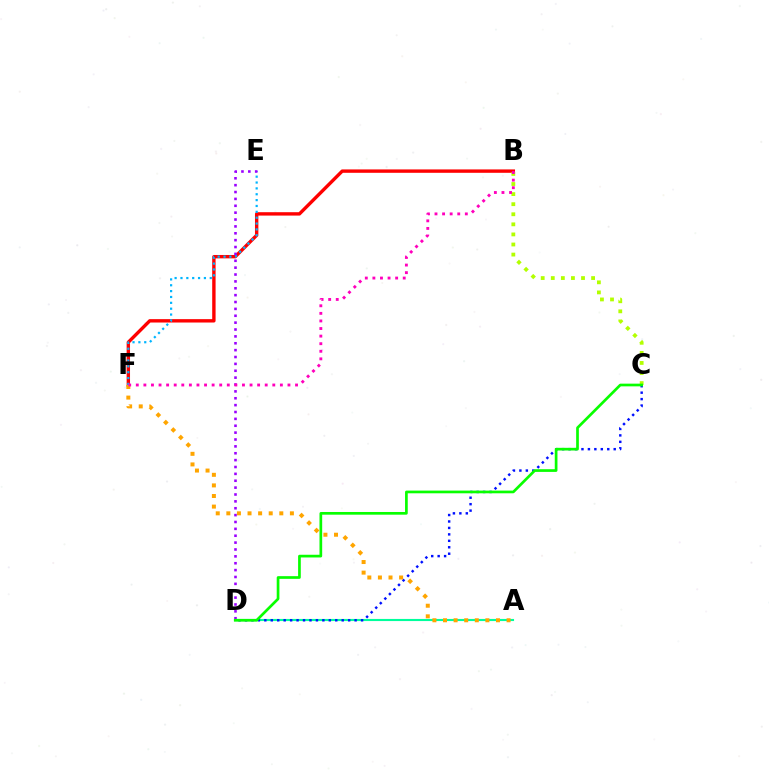{('A', 'D'): [{'color': '#00ff9d', 'line_style': 'solid', 'thickness': 1.53}], ('C', 'D'): [{'color': '#0010ff', 'line_style': 'dotted', 'thickness': 1.75}, {'color': '#08ff00', 'line_style': 'solid', 'thickness': 1.94}], ('B', 'F'): [{'color': '#ff0000', 'line_style': 'solid', 'thickness': 2.44}, {'color': '#ff00bd', 'line_style': 'dotted', 'thickness': 2.06}], ('E', 'F'): [{'color': '#00b5ff', 'line_style': 'dotted', 'thickness': 1.59}], ('B', 'C'): [{'color': '#b3ff00', 'line_style': 'dotted', 'thickness': 2.74}], ('D', 'E'): [{'color': '#9b00ff', 'line_style': 'dotted', 'thickness': 1.87}], ('A', 'F'): [{'color': '#ffa500', 'line_style': 'dotted', 'thickness': 2.88}]}